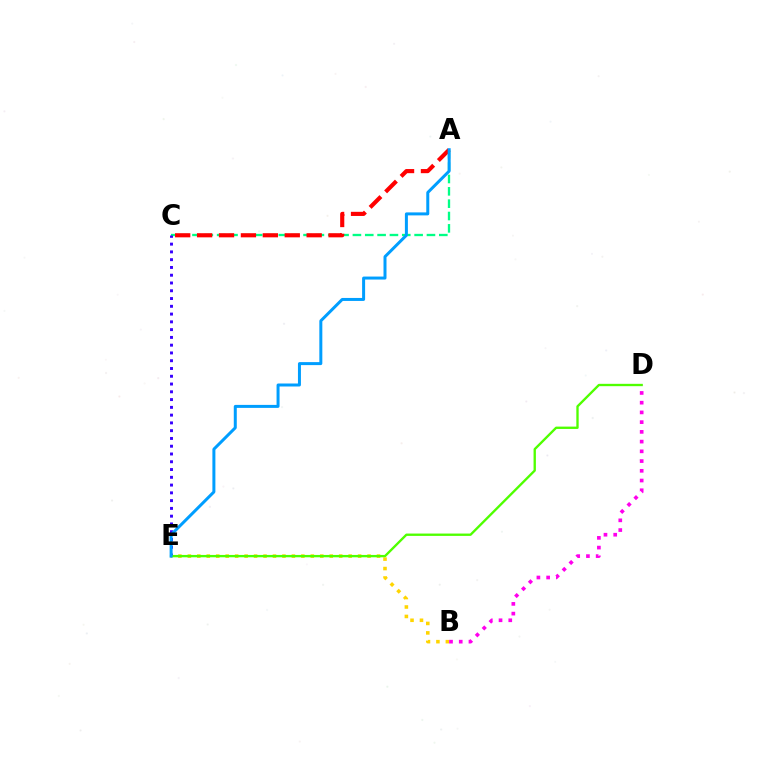{('A', 'C'): [{'color': '#00ff86', 'line_style': 'dashed', 'thickness': 1.68}, {'color': '#ff0000', 'line_style': 'dashed', 'thickness': 2.98}], ('C', 'E'): [{'color': '#3700ff', 'line_style': 'dotted', 'thickness': 2.11}], ('B', 'E'): [{'color': '#ffd500', 'line_style': 'dotted', 'thickness': 2.57}], ('D', 'E'): [{'color': '#4fff00', 'line_style': 'solid', 'thickness': 1.69}], ('A', 'E'): [{'color': '#009eff', 'line_style': 'solid', 'thickness': 2.15}], ('B', 'D'): [{'color': '#ff00ed', 'line_style': 'dotted', 'thickness': 2.64}]}